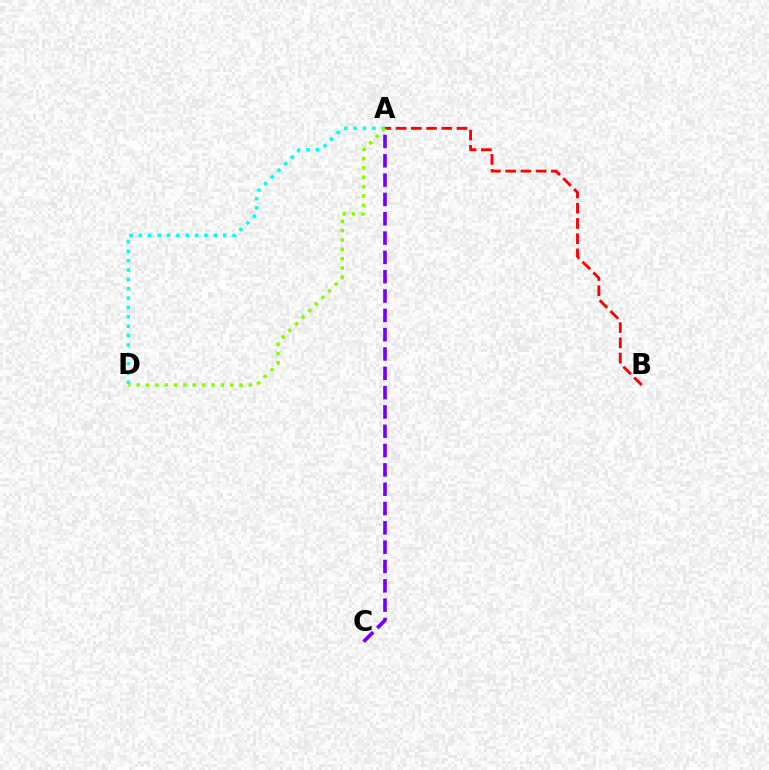{('A', 'C'): [{'color': '#7200ff', 'line_style': 'dashed', 'thickness': 2.62}], ('A', 'D'): [{'color': '#00fff6', 'line_style': 'dotted', 'thickness': 2.54}, {'color': '#84ff00', 'line_style': 'dotted', 'thickness': 2.54}], ('A', 'B'): [{'color': '#ff0000', 'line_style': 'dashed', 'thickness': 2.07}]}